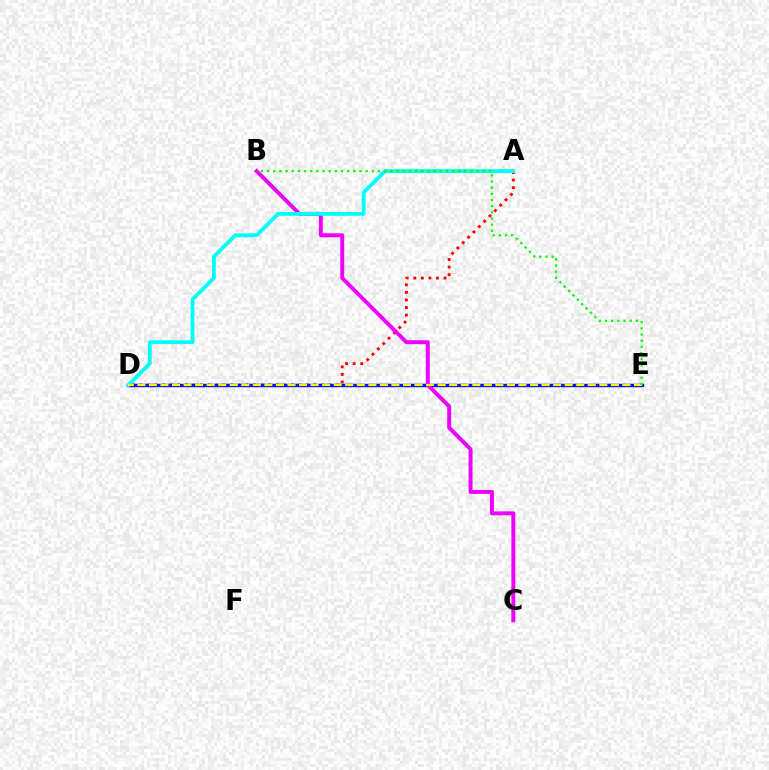{('A', 'D'): [{'color': '#ff0000', 'line_style': 'dotted', 'thickness': 2.06}, {'color': '#00fff6', 'line_style': 'solid', 'thickness': 2.75}], ('D', 'E'): [{'color': '#0010ff', 'line_style': 'solid', 'thickness': 2.48}, {'color': '#fcf500', 'line_style': 'dashed', 'thickness': 1.57}], ('B', 'C'): [{'color': '#ee00ff', 'line_style': 'solid', 'thickness': 2.83}], ('B', 'E'): [{'color': '#08ff00', 'line_style': 'dotted', 'thickness': 1.68}]}